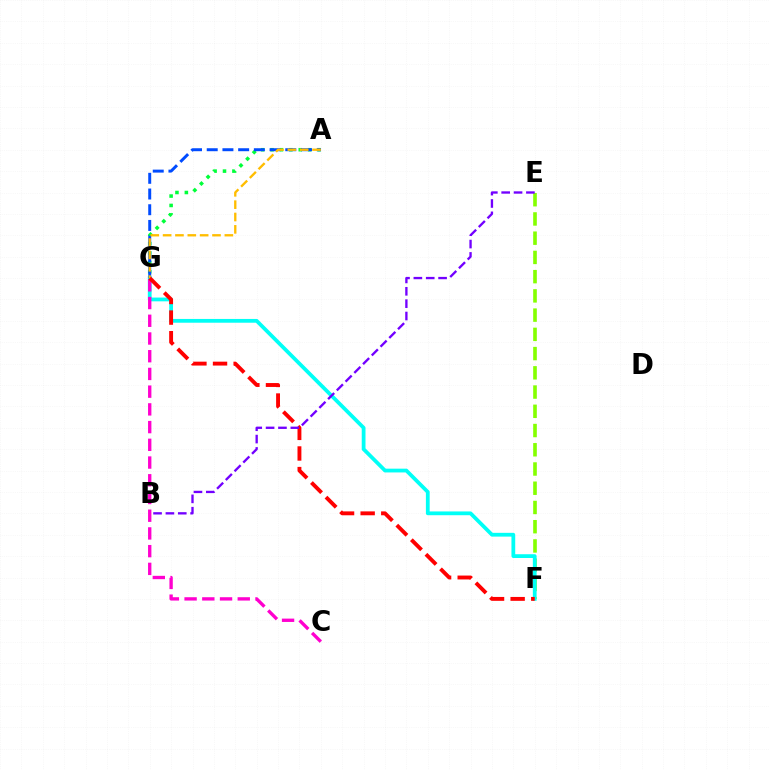{('E', 'F'): [{'color': '#84ff00', 'line_style': 'dashed', 'thickness': 2.61}], ('F', 'G'): [{'color': '#00fff6', 'line_style': 'solid', 'thickness': 2.72}, {'color': '#ff0000', 'line_style': 'dashed', 'thickness': 2.8}], ('A', 'G'): [{'color': '#00ff39', 'line_style': 'dotted', 'thickness': 2.55}, {'color': '#004bff', 'line_style': 'dashed', 'thickness': 2.13}, {'color': '#ffbd00', 'line_style': 'dashed', 'thickness': 1.68}], ('C', 'G'): [{'color': '#ff00cf', 'line_style': 'dashed', 'thickness': 2.41}], ('B', 'E'): [{'color': '#7200ff', 'line_style': 'dashed', 'thickness': 1.68}]}